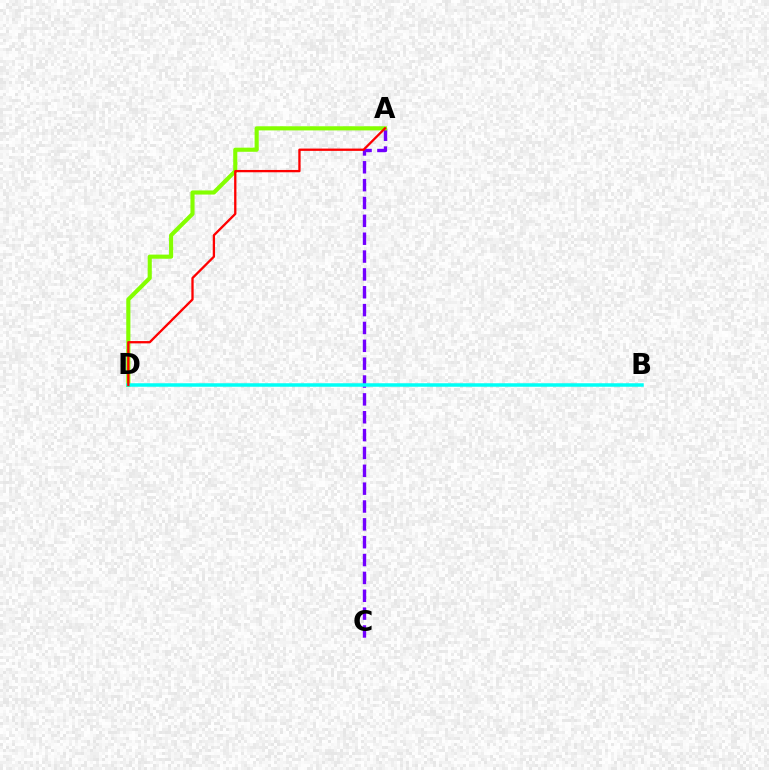{('A', 'C'): [{'color': '#7200ff', 'line_style': 'dashed', 'thickness': 2.43}], ('A', 'D'): [{'color': '#84ff00', 'line_style': 'solid', 'thickness': 2.97}, {'color': '#ff0000', 'line_style': 'solid', 'thickness': 1.66}], ('B', 'D'): [{'color': '#00fff6', 'line_style': 'solid', 'thickness': 2.52}]}